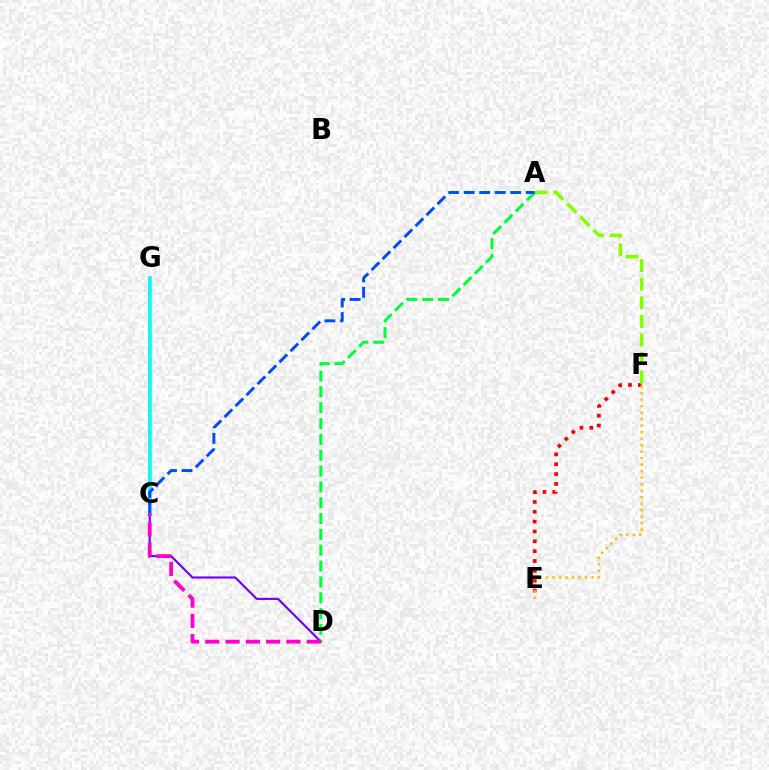{('E', 'F'): [{'color': '#ff0000', 'line_style': 'dotted', 'thickness': 2.68}, {'color': '#ffbd00', 'line_style': 'dotted', 'thickness': 1.77}], ('D', 'G'): [{'color': '#7200ff', 'line_style': 'solid', 'thickness': 1.55}], ('C', 'G'): [{'color': '#00fff6', 'line_style': 'solid', 'thickness': 2.61}], ('A', 'F'): [{'color': '#84ff00', 'line_style': 'dashed', 'thickness': 2.52}], ('A', 'D'): [{'color': '#00ff39', 'line_style': 'dashed', 'thickness': 2.15}], ('A', 'C'): [{'color': '#004bff', 'line_style': 'dashed', 'thickness': 2.11}], ('C', 'D'): [{'color': '#ff00cf', 'line_style': 'dashed', 'thickness': 2.76}]}